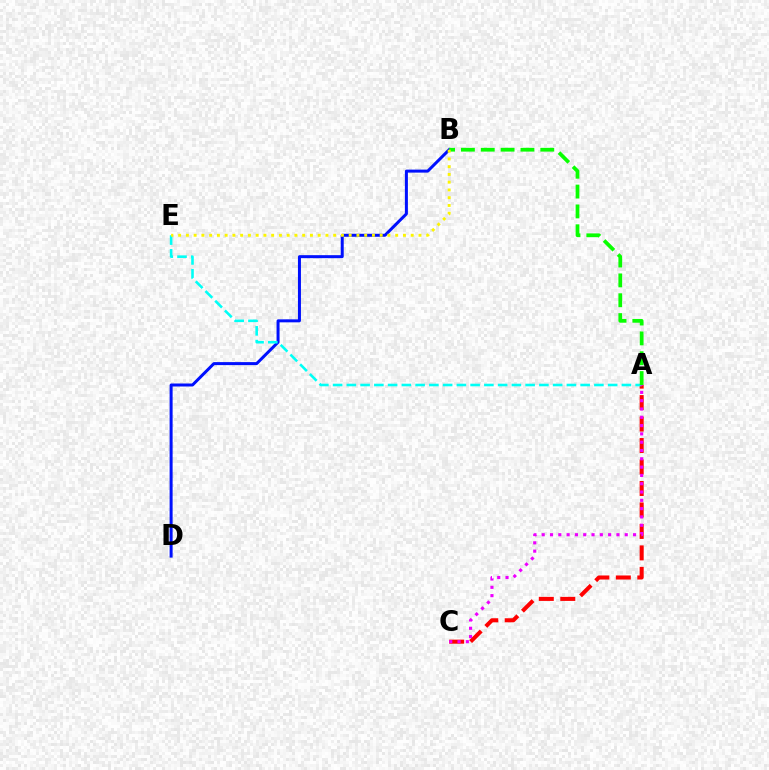{('A', 'C'): [{'color': '#ff0000', 'line_style': 'dashed', 'thickness': 2.92}, {'color': '#ee00ff', 'line_style': 'dotted', 'thickness': 2.26}], ('B', 'D'): [{'color': '#0010ff', 'line_style': 'solid', 'thickness': 2.16}], ('A', 'E'): [{'color': '#00fff6', 'line_style': 'dashed', 'thickness': 1.87}], ('A', 'B'): [{'color': '#08ff00', 'line_style': 'dashed', 'thickness': 2.7}], ('B', 'E'): [{'color': '#fcf500', 'line_style': 'dotted', 'thickness': 2.11}]}